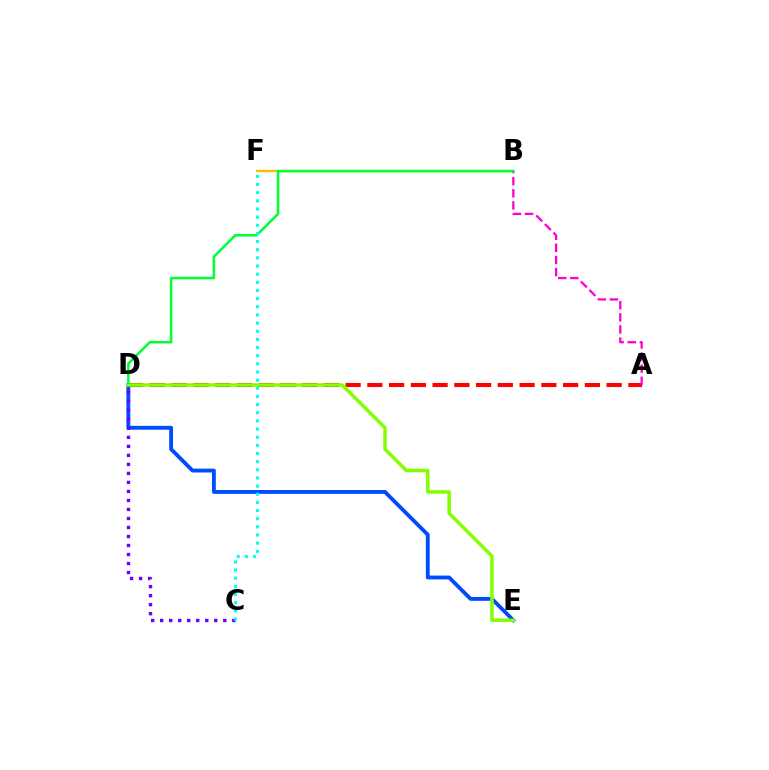{('B', 'F'): [{'color': '#ffbd00', 'line_style': 'solid', 'thickness': 1.67}], ('A', 'D'): [{'color': '#ff0000', 'line_style': 'dashed', 'thickness': 2.95}], ('A', 'B'): [{'color': '#ff00cf', 'line_style': 'dashed', 'thickness': 1.65}], ('B', 'D'): [{'color': '#00ff39', 'line_style': 'solid', 'thickness': 1.83}], ('D', 'E'): [{'color': '#004bff', 'line_style': 'solid', 'thickness': 2.77}, {'color': '#84ff00', 'line_style': 'solid', 'thickness': 2.52}], ('C', 'D'): [{'color': '#7200ff', 'line_style': 'dotted', 'thickness': 2.45}], ('C', 'F'): [{'color': '#00fff6', 'line_style': 'dotted', 'thickness': 2.21}]}